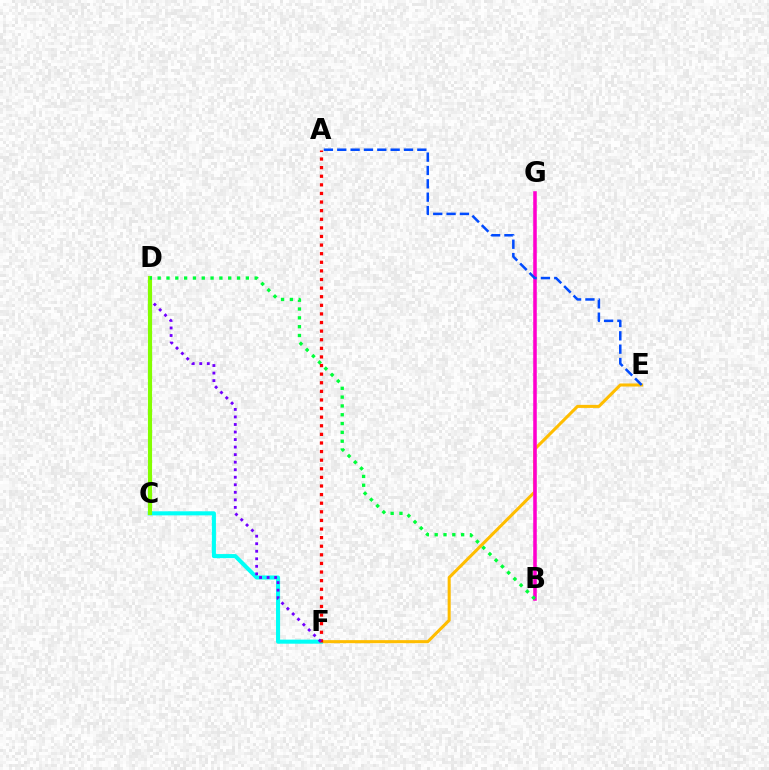{('E', 'F'): [{'color': '#ffbd00', 'line_style': 'solid', 'thickness': 2.2}], ('C', 'F'): [{'color': '#00fff6', 'line_style': 'solid', 'thickness': 2.93}], ('A', 'F'): [{'color': '#ff0000', 'line_style': 'dotted', 'thickness': 2.34}], ('D', 'F'): [{'color': '#7200ff', 'line_style': 'dotted', 'thickness': 2.05}], ('B', 'G'): [{'color': '#ff00cf', 'line_style': 'solid', 'thickness': 2.56}], ('C', 'D'): [{'color': '#84ff00', 'line_style': 'solid', 'thickness': 2.99}], ('A', 'E'): [{'color': '#004bff', 'line_style': 'dashed', 'thickness': 1.81}], ('B', 'D'): [{'color': '#00ff39', 'line_style': 'dotted', 'thickness': 2.4}]}